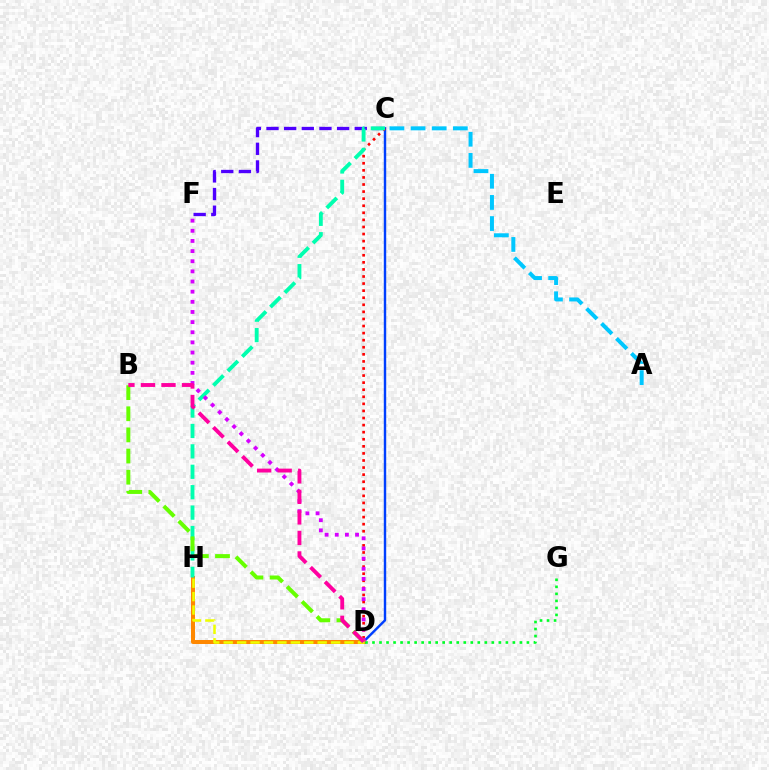{('C', 'D'): [{'color': '#003fff', 'line_style': 'solid', 'thickness': 1.74}, {'color': '#ff0000', 'line_style': 'dotted', 'thickness': 1.92}], ('A', 'C'): [{'color': '#00c7ff', 'line_style': 'dashed', 'thickness': 2.87}], ('D', 'H'): [{'color': '#ff8800', 'line_style': 'solid', 'thickness': 2.87}, {'color': '#eeff00', 'line_style': 'dashed', 'thickness': 1.82}], ('C', 'F'): [{'color': '#4f00ff', 'line_style': 'dashed', 'thickness': 2.4}], ('D', 'G'): [{'color': '#00ff27', 'line_style': 'dotted', 'thickness': 1.91}], ('C', 'H'): [{'color': '#00ffaf', 'line_style': 'dashed', 'thickness': 2.77}], ('D', 'F'): [{'color': '#d600ff', 'line_style': 'dotted', 'thickness': 2.76}], ('B', 'D'): [{'color': '#66ff00', 'line_style': 'dashed', 'thickness': 2.87}, {'color': '#ff00a0', 'line_style': 'dashed', 'thickness': 2.79}]}